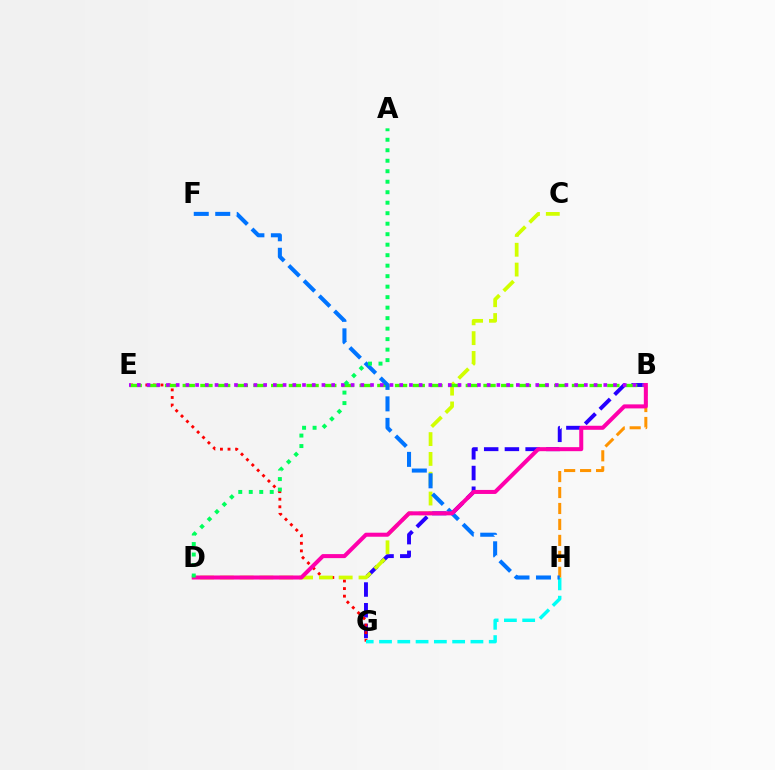{('B', 'G'): [{'color': '#2500ff', 'line_style': 'dashed', 'thickness': 2.81}], ('E', 'G'): [{'color': '#ff0000', 'line_style': 'dotted', 'thickness': 2.06}], ('C', 'D'): [{'color': '#d1ff00', 'line_style': 'dashed', 'thickness': 2.69}], ('G', 'H'): [{'color': '#00fff6', 'line_style': 'dashed', 'thickness': 2.48}], ('B', 'E'): [{'color': '#3dff00', 'line_style': 'dashed', 'thickness': 2.4}, {'color': '#b900ff', 'line_style': 'dotted', 'thickness': 2.64}], ('B', 'H'): [{'color': '#ff9400', 'line_style': 'dashed', 'thickness': 2.17}], ('F', 'H'): [{'color': '#0074ff', 'line_style': 'dashed', 'thickness': 2.92}], ('B', 'D'): [{'color': '#ff00ac', 'line_style': 'solid', 'thickness': 2.9}], ('A', 'D'): [{'color': '#00ff5c', 'line_style': 'dotted', 'thickness': 2.85}]}